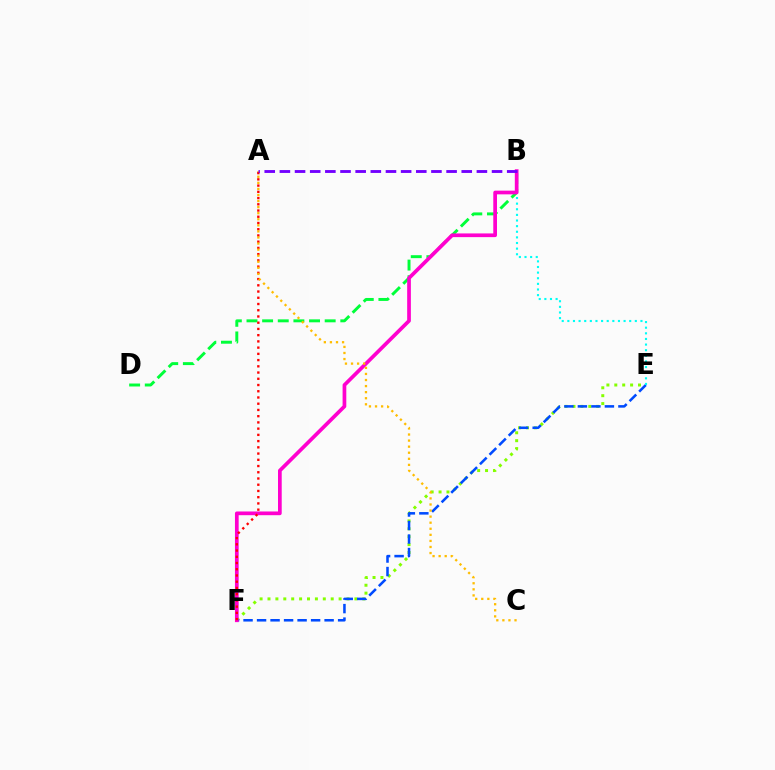{('B', 'D'): [{'color': '#00ff39', 'line_style': 'dashed', 'thickness': 2.12}], ('E', 'F'): [{'color': '#84ff00', 'line_style': 'dotted', 'thickness': 2.15}, {'color': '#004bff', 'line_style': 'dashed', 'thickness': 1.84}], ('B', 'E'): [{'color': '#00fff6', 'line_style': 'dotted', 'thickness': 1.53}], ('B', 'F'): [{'color': '#ff00cf', 'line_style': 'solid', 'thickness': 2.67}], ('A', 'F'): [{'color': '#ff0000', 'line_style': 'dotted', 'thickness': 1.69}], ('A', 'C'): [{'color': '#ffbd00', 'line_style': 'dotted', 'thickness': 1.65}], ('A', 'B'): [{'color': '#7200ff', 'line_style': 'dashed', 'thickness': 2.06}]}